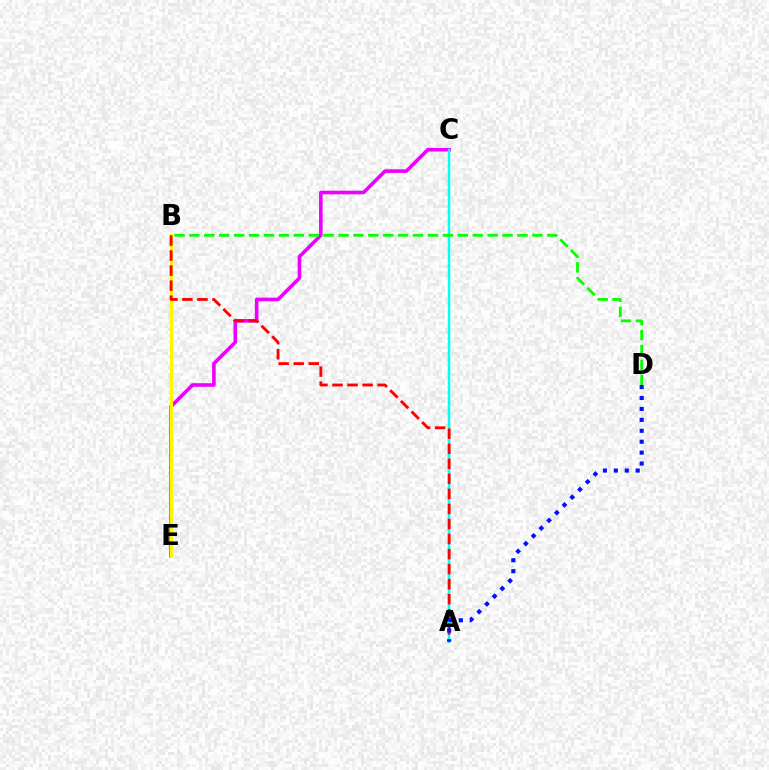{('C', 'E'): [{'color': '#ee00ff', 'line_style': 'solid', 'thickness': 2.6}], ('B', 'E'): [{'color': '#fcf500', 'line_style': 'solid', 'thickness': 2.27}], ('A', 'C'): [{'color': '#00fff6', 'line_style': 'solid', 'thickness': 1.8}], ('B', 'D'): [{'color': '#08ff00', 'line_style': 'dashed', 'thickness': 2.03}], ('A', 'B'): [{'color': '#ff0000', 'line_style': 'dashed', 'thickness': 2.04}], ('A', 'D'): [{'color': '#0010ff', 'line_style': 'dotted', 'thickness': 2.97}]}